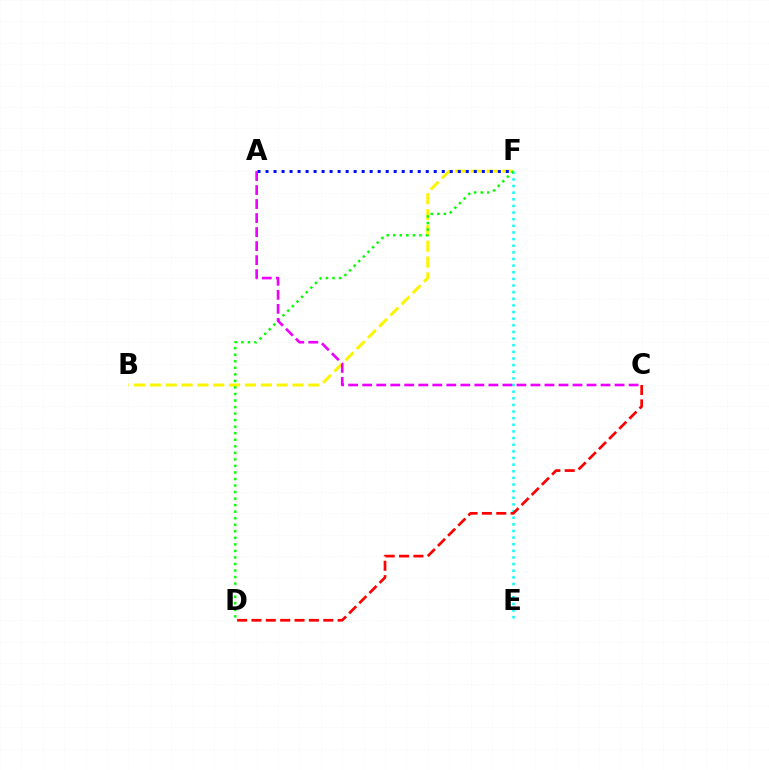{('B', 'F'): [{'color': '#fcf500', 'line_style': 'dashed', 'thickness': 2.15}], ('E', 'F'): [{'color': '#00fff6', 'line_style': 'dotted', 'thickness': 1.8}], ('A', 'F'): [{'color': '#0010ff', 'line_style': 'dotted', 'thickness': 2.18}], ('C', 'D'): [{'color': '#ff0000', 'line_style': 'dashed', 'thickness': 1.95}], ('D', 'F'): [{'color': '#08ff00', 'line_style': 'dotted', 'thickness': 1.78}], ('A', 'C'): [{'color': '#ee00ff', 'line_style': 'dashed', 'thickness': 1.9}]}